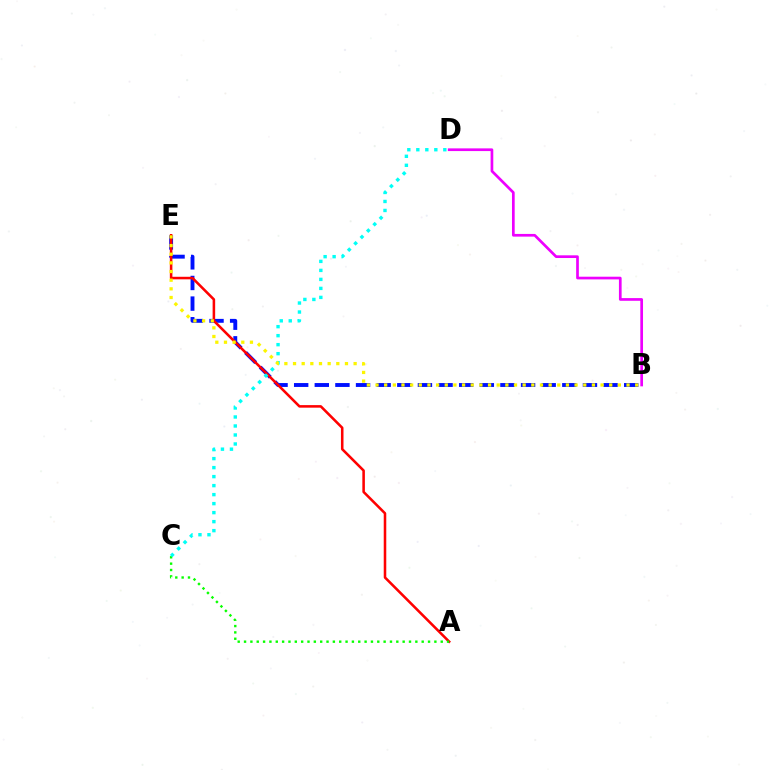{('B', 'D'): [{'color': '#ee00ff', 'line_style': 'solid', 'thickness': 1.94}], ('B', 'E'): [{'color': '#0010ff', 'line_style': 'dashed', 'thickness': 2.8}, {'color': '#fcf500', 'line_style': 'dotted', 'thickness': 2.35}], ('A', 'E'): [{'color': '#ff0000', 'line_style': 'solid', 'thickness': 1.84}], ('A', 'C'): [{'color': '#08ff00', 'line_style': 'dotted', 'thickness': 1.72}], ('C', 'D'): [{'color': '#00fff6', 'line_style': 'dotted', 'thickness': 2.45}]}